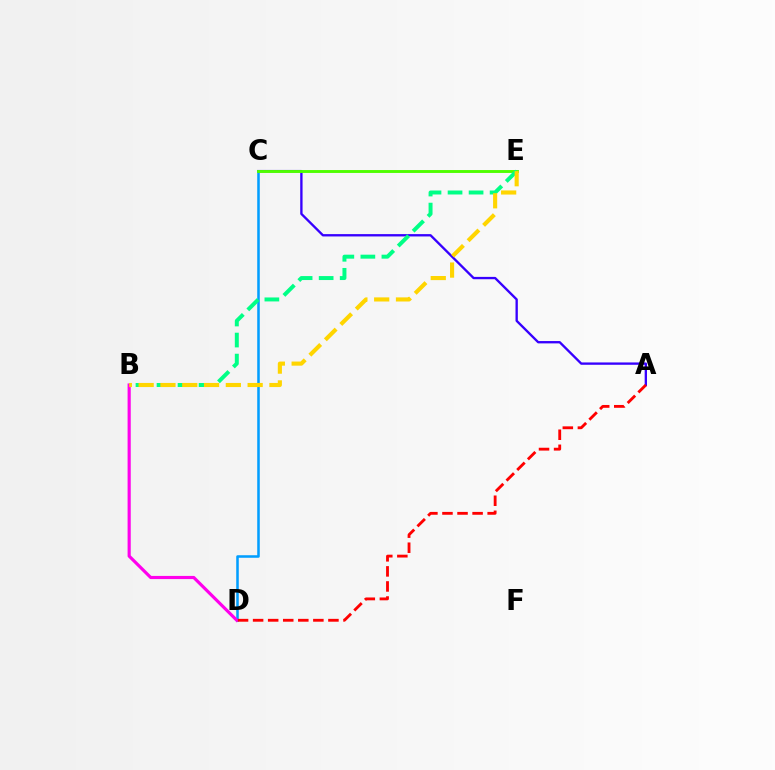{('C', 'D'): [{'color': '#009eff', 'line_style': 'solid', 'thickness': 1.83}], ('B', 'D'): [{'color': '#ff00ed', 'line_style': 'solid', 'thickness': 2.27}], ('A', 'C'): [{'color': '#3700ff', 'line_style': 'solid', 'thickness': 1.68}], ('C', 'E'): [{'color': '#4fff00', 'line_style': 'solid', 'thickness': 2.09}], ('B', 'E'): [{'color': '#00ff86', 'line_style': 'dashed', 'thickness': 2.86}, {'color': '#ffd500', 'line_style': 'dashed', 'thickness': 2.96}], ('A', 'D'): [{'color': '#ff0000', 'line_style': 'dashed', 'thickness': 2.05}]}